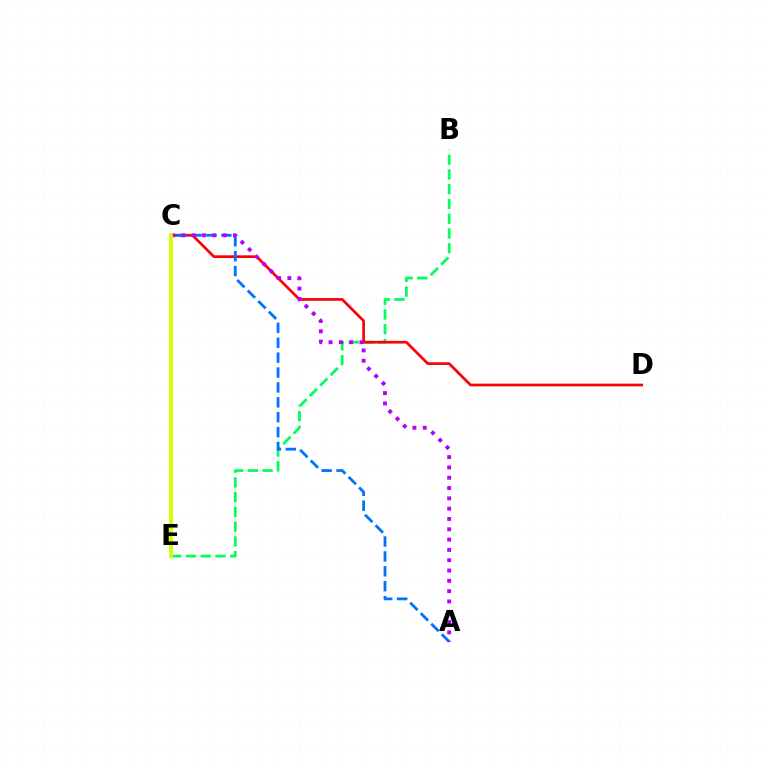{('B', 'E'): [{'color': '#00ff5c', 'line_style': 'dashed', 'thickness': 2.0}], ('C', 'D'): [{'color': '#ff0000', 'line_style': 'solid', 'thickness': 1.96}], ('A', 'C'): [{'color': '#0074ff', 'line_style': 'dashed', 'thickness': 2.02}, {'color': '#b900ff', 'line_style': 'dotted', 'thickness': 2.8}], ('C', 'E'): [{'color': '#d1ff00', 'line_style': 'solid', 'thickness': 2.78}]}